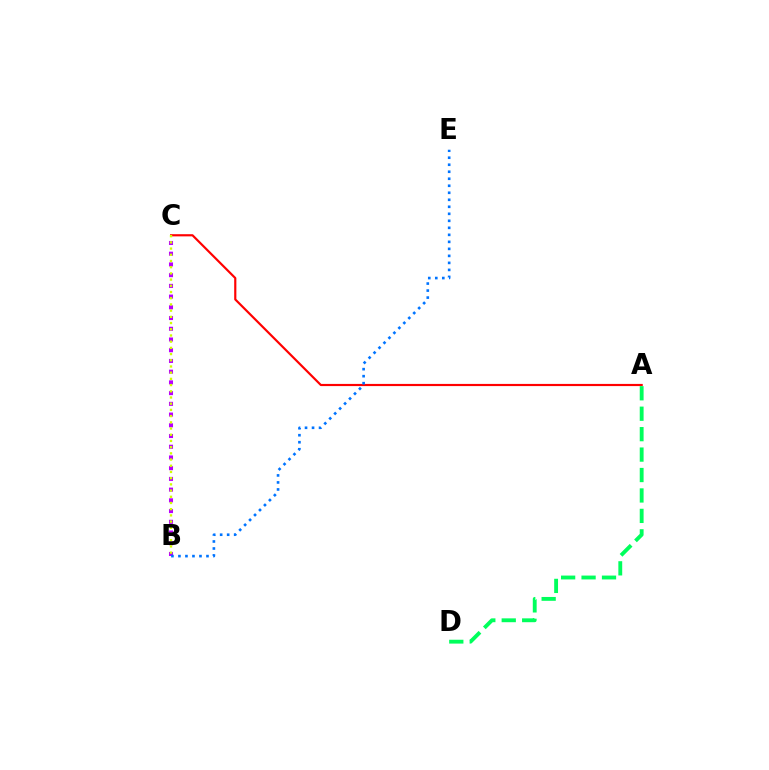{('A', 'C'): [{'color': '#ff0000', 'line_style': 'solid', 'thickness': 1.56}], ('B', 'C'): [{'color': '#b900ff', 'line_style': 'dotted', 'thickness': 2.91}, {'color': '#d1ff00', 'line_style': 'dotted', 'thickness': 1.69}], ('A', 'D'): [{'color': '#00ff5c', 'line_style': 'dashed', 'thickness': 2.78}], ('B', 'E'): [{'color': '#0074ff', 'line_style': 'dotted', 'thickness': 1.9}]}